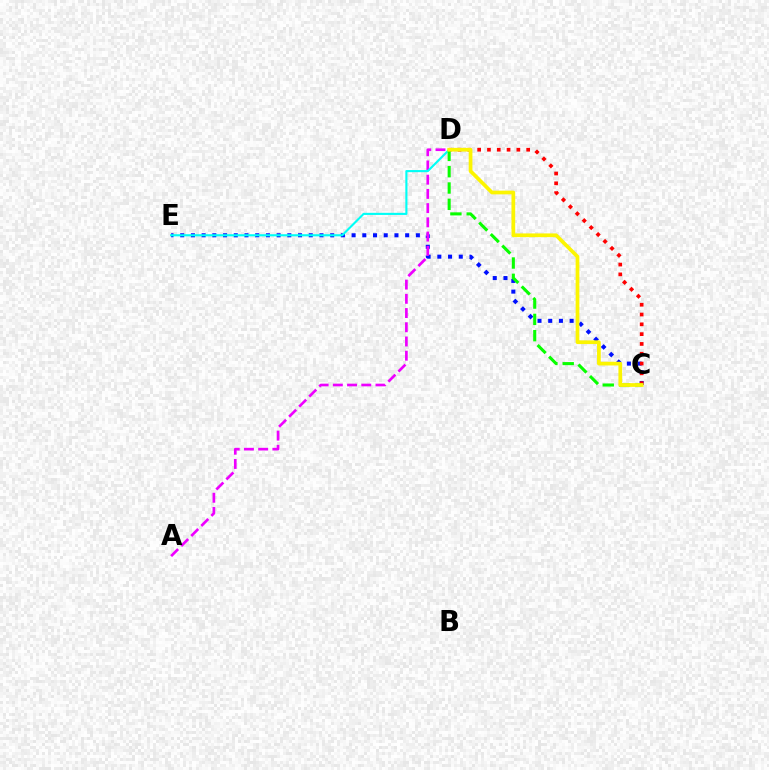{('C', 'E'): [{'color': '#0010ff', 'line_style': 'dotted', 'thickness': 2.91}], ('C', 'D'): [{'color': '#ff0000', 'line_style': 'dotted', 'thickness': 2.66}, {'color': '#08ff00', 'line_style': 'dashed', 'thickness': 2.21}, {'color': '#fcf500', 'line_style': 'solid', 'thickness': 2.67}], ('A', 'D'): [{'color': '#ee00ff', 'line_style': 'dashed', 'thickness': 1.93}], ('D', 'E'): [{'color': '#00fff6', 'line_style': 'solid', 'thickness': 1.53}]}